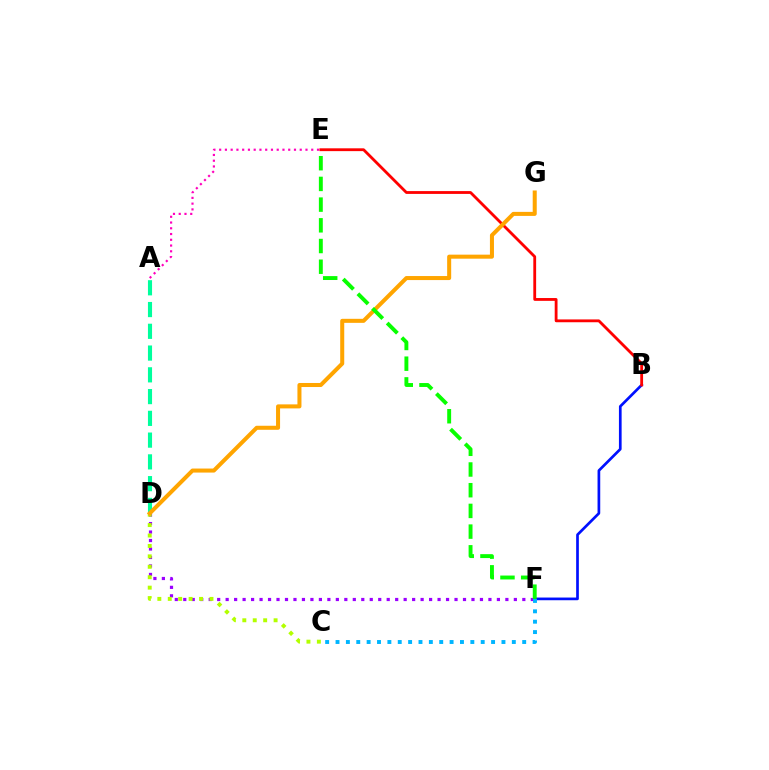{('D', 'F'): [{'color': '#9b00ff', 'line_style': 'dotted', 'thickness': 2.3}], ('B', 'F'): [{'color': '#0010ff', 'line_style': 'solid', 'thickness': 1.94}], ('A', 'D'): [{'color': '#00ff9d', 'line_style': 'dashed', 'thickness': 2.96}], ('C', 'D'): [{'color': '#b3ff00', 'line_style': 'dotted', 'thickness': 2.83}], ('A', 'E'): [{'color': '#ff00bd', 'line_style': 'dotted', 'thickness': 1.56}], ('C', 'F'): [{'color': '#00b5ff', 'line_style': 'dotted', 'thickness': 2.82}], ('B', 'E'): [{'color': '#ff0000', 'line_style': 'solid', 'thickness': 2.03}], ('D', 'G'): [{'color': '#ffa500', 'line_style': 'solid', 'thickness': 2.9}], ('E', 'F'): [{'color': '#08ff00', 'line_style': 'dashed', 'thickness': 2.81}]}